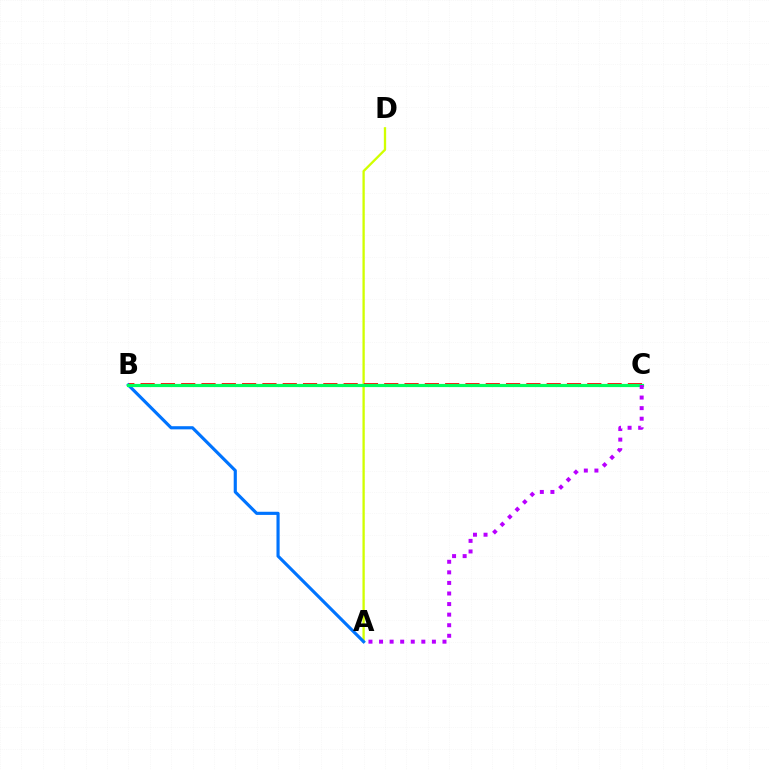{('A', 'D'): [{'color': '#d1ff00', 'line_style': 'solid', 'thickness': 1.66}], ('B', 'C'): [{'color': '#ff0000', 'line_style': 'dashed', 'thickness': 2.76}, {'color': '#00ff5c', 'line_style': 'solid', 'thickness': 2.29}], ('A', 'B'): [{'color': '#0074ff', 'line_style': 'solid', 'thickness': 2.27}], ('A', 'C'): [{'color': '#b900ff', 'line_style': 'dotted', 'thickness': 2.87}]}